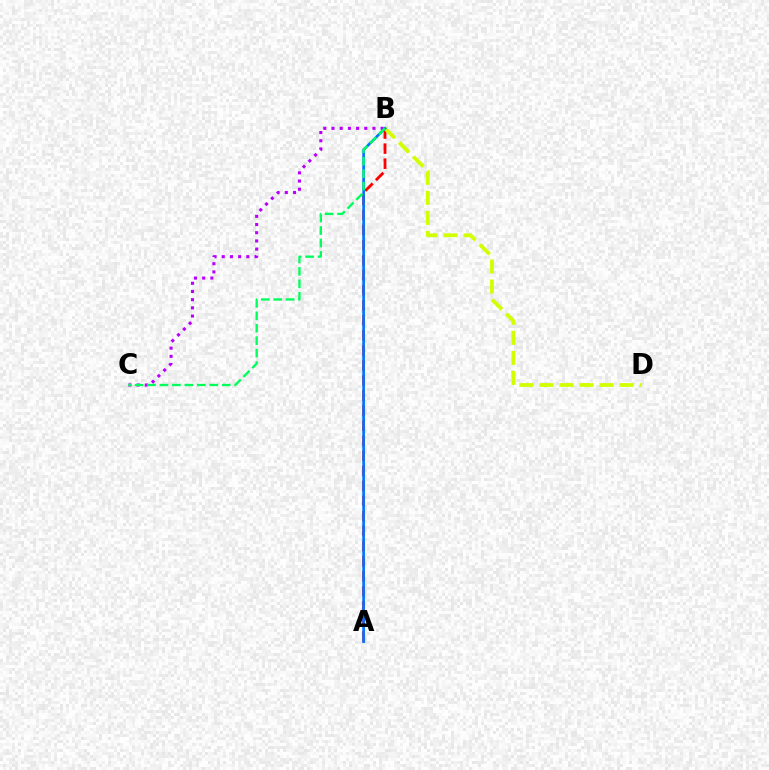{('A', 'B'): [{'color': '#ff0000', 'line_style': 'dashed', 'thickness': 2.04}, {'color': '#0074ff', 'line_style': 'solid', 'thickness': 1.92}], ('B', 'C'): [{'color': '#b900ff', 'line_style': 'dotted', 'thickness': 2.23}, {'color': '#00ff5c', 'line_style': 'dashed', 'thickness': 1.69}], ('B', 'D'): [{'color': '#d1ff00', 'line_style': 'dashed', 'thickness': 2.72}]}